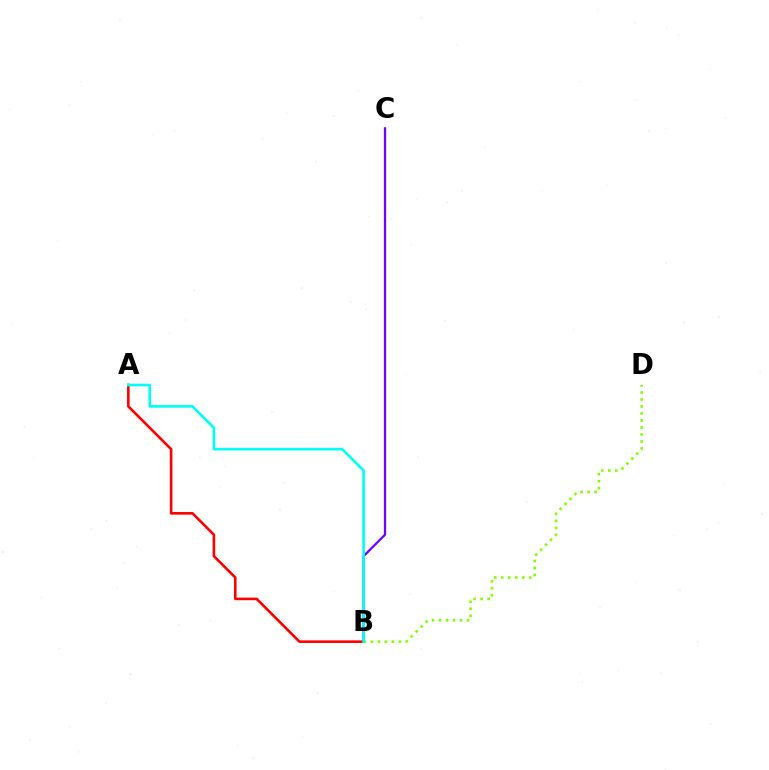{('A', 'B'): [{'color': '#ff0000', 'line_style': 'solid', 'thickness': 1.88}, {'color': '#00fff6', 'line_style': 'solid', 'thickness': 1.9}], ('B', 'C'): [{'color': '#7200ff', 'line_style': 'solid', 'thickness': 1.62}], ('B', 'D'): [{'color': '#84ff00', 'line_style': 'dotted', 'thickness': 1.9}]}